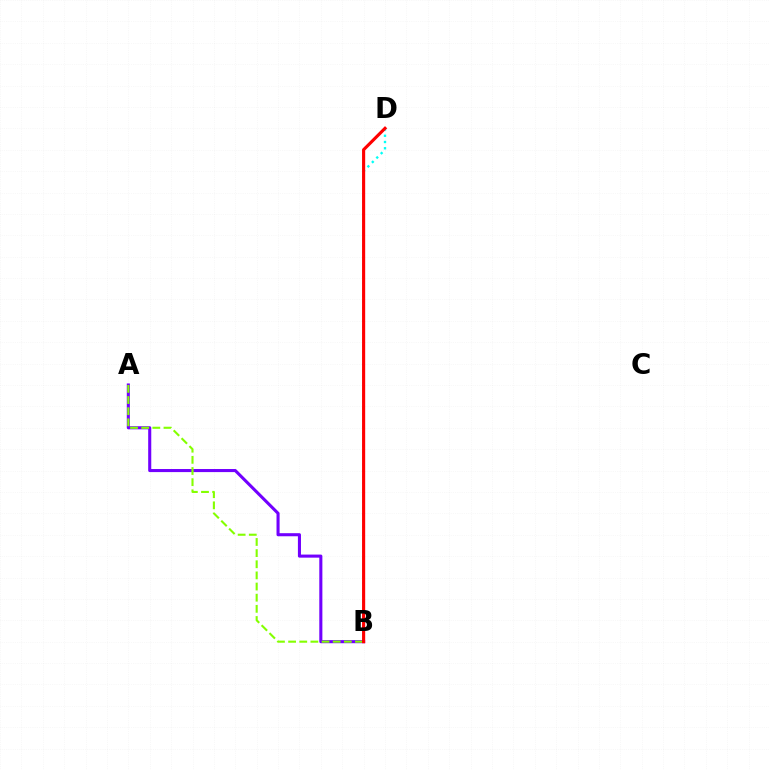{('A', 'B'): [{'color': '#7200ff', 'line_style': 'solid', 'thickness': 2.22}, {'color': '#84ff00', 'line_style': 'dashed', 'thickness': 1.51}], ('B', 'D'): [{'color': '#00fff6', 'line_style': 'dotted', 'thickness': 1.7}, {'color': '#ff0000', 'line_style': 'solid', 'thickness': 2.25}]}